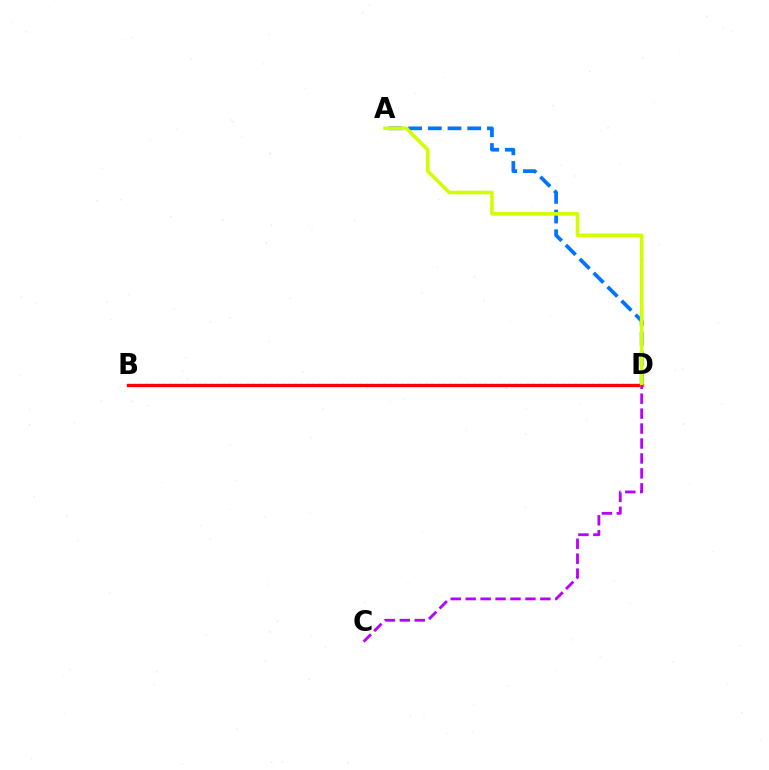{('A', 'D'): [{'color': '#0074ff', 'line_style': 'dashed', 'thickness': 2.68}, {'color': '#d1ff00', 'line_style': 'solid', 'thickness': 2.57}], ('B', 'D'): [{'color': '#00ff5c', 'line_style': 'dotted', 'thickness': 1.62}, {'color': '#ff0000', 'line_style': 'solid', 'thickness': 2.37}], ('C', 'D'): [{'color': '#b900ff', 'line_style': 'dashed', 'thickness': 2.03}]}